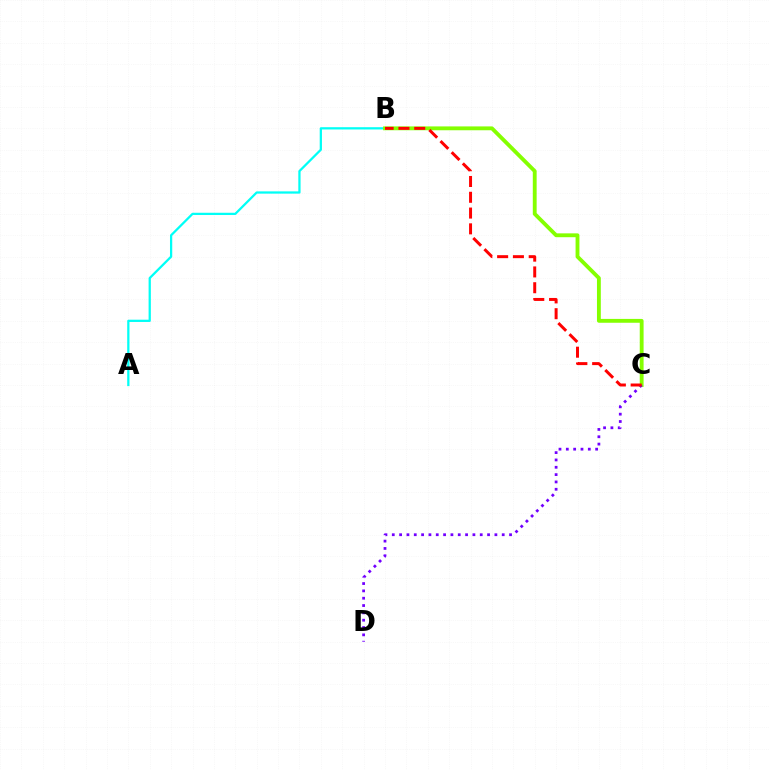{('A', 'B'): [{'color': '#00fff6', 'line_style': 'solid', 'thickness': 1.62}], ('B', 'C'): [{'color': '#84ff00', 'line_style': 'solid', 'thickness': 2.77}, {'color': '#ff0000', 'line_style': 'dashed', 'thickness': 2.14}], ('C', 'D'): [{'color': '#7200ff', 'line_style': 'dotted', 'thickness': 1.99}]}